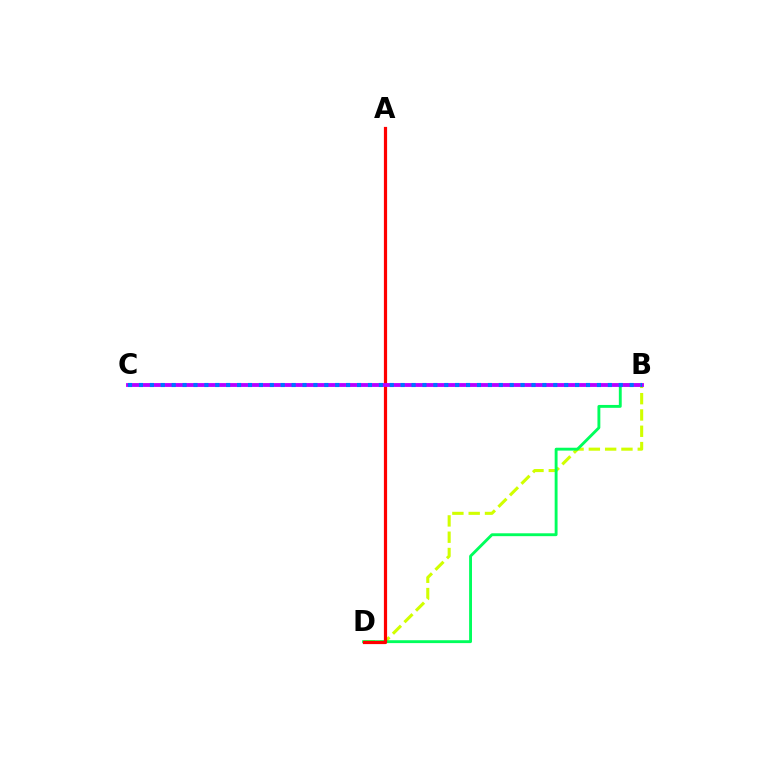{('B', 'D'): [{'color': '#d1ff00', 'line_style': 'dashed', 'thickness': 2.21}, {'color': '#00ff5c', 'line_style': 'solid', 'thickness': 2.07}], ('A', 'D'): [{'color': '#ff0000', 'line_style': 'solid', 'thickness': 2.3}], ('B', 'C'): [{'color': '#b900ff', 'line_style': 'solid', 'thickness': 2.76}, {'color': '#0074ff', 'line_style': 'dotted', 'thickness': 2.96}]}